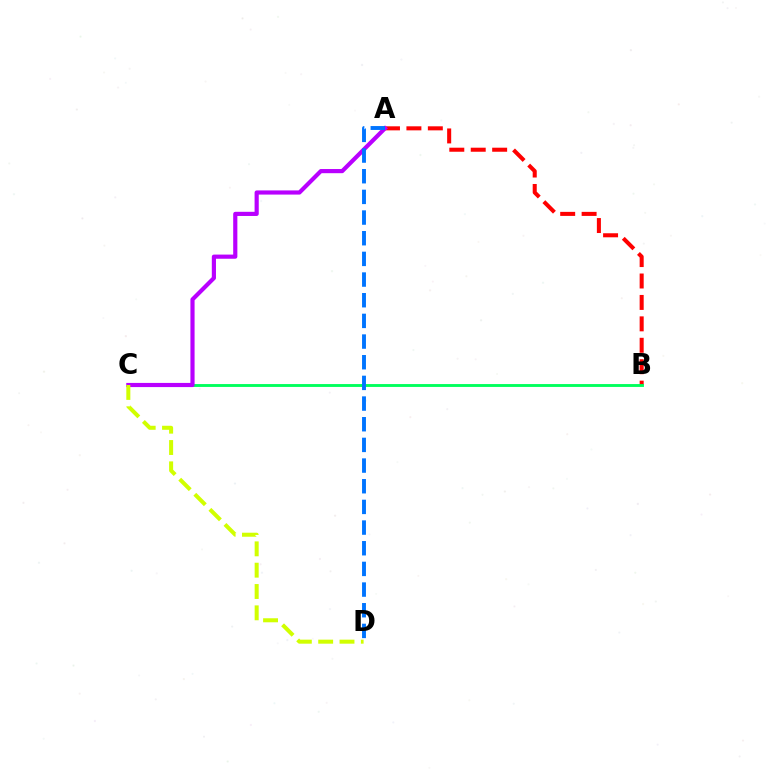{('A', 'B'): [{'color': '#ff0000', 'line_style': 'dashed', 'thickness': 2.91}], ('B', 'C'): [{'color': '#00ff5c', 'line_style': 'solid', 'thickness': 2.07}], ('A', 'C'): [{'color': '#b900ff', 'line_style': 'solid', 'thickness': 3.0}], ('C', 'D'): [{'color': '#d1ff00', 'line_style': 'dashed', 'thickness': 2.9}], ('A', 'D'): [{'color': '#0074ff', 'line_style': 'dashed', 'thickness': 2.81}]}